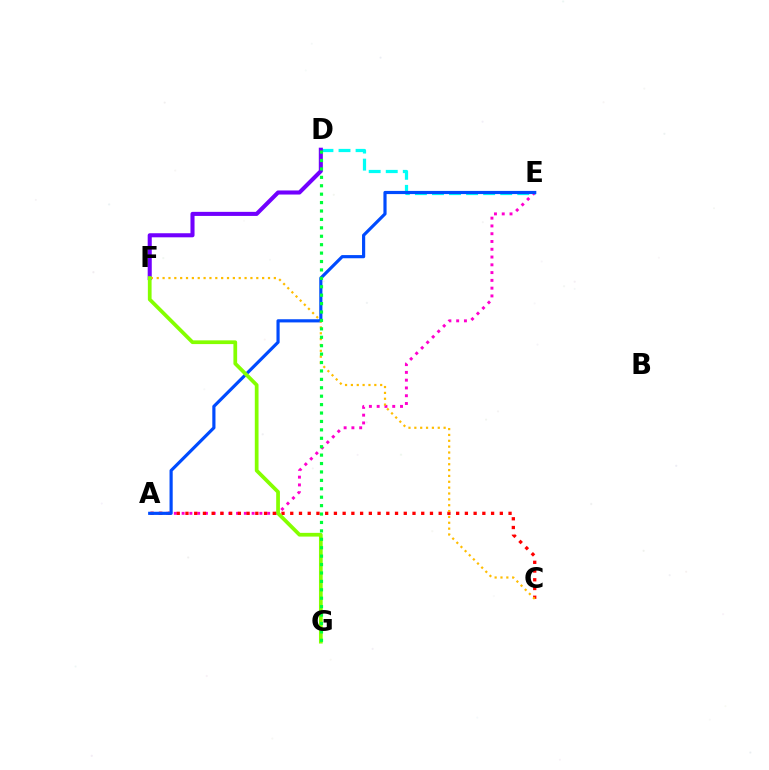{('D', 'E'): [{'color': '#00fff6', 'line_style': 'dashed', 'thickness': 2.32}], ('D', 'F'): [{'color': '#7200ff', 'line_style': 'solid', 'thickness': 2.93}], ('A', 'E'): [{'color': '#ff00cf', 'line_style': 'dotted', 'thickness': 2.11}, {'color': '#004bff', 'line_style': 'solid', 'thickness': 2.28}], ('A', 'C'): [{'color': '#ff0000', 'line_style': 'dotted', 'thickness': 2.37}], ('C', 'F'): [{'color': '#ffbd00', 'line_style': 'dotted', 'thickness': 1.59}], ('F', 'G'): [{'color': '#84ff00', 'line_style': 'solid', 'thickness': 2.68}], ('D', 'G'): [{'color': '#00ff39', 'line_style': 'dotted', 'thickness': 2.29}]}